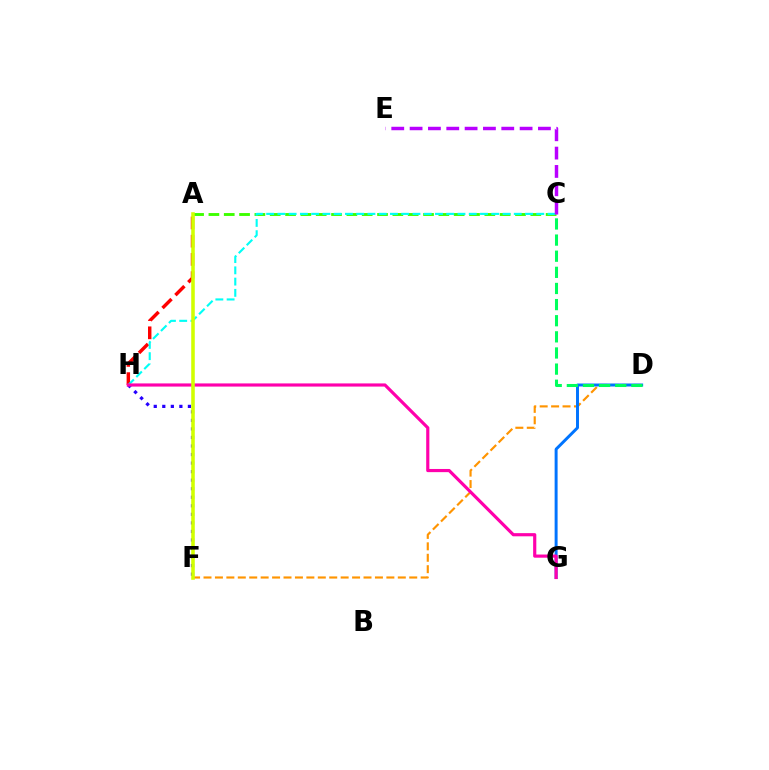{('F', 'H'): [{'color': '#2500ff', 'line_style': 'dotted', 'thickness': 2.32}], ('A', 'C'): [{'color': '#3dff00', 'line_style': 'dashed', 'thickness': 2.08}], ('D', 'F'): [{'color': '#ff9400', 'line_style': 'dashed', 'thickness': 1.55}], ('D', 'G'): [{'color': '#0074ff', 'line_style': 'solid', 'thickness': 2.13}], ('A', 'H'): [{'color': '#ff0000', 'line_style': 'dashed', 'thickness': 2.48}], ('C', 'H'): [{'color': '#00fff6', 'line_style': 'dashed', 'thickness': 1.53}], ('C', 'D'): [{'color': '#00ff5c', 'line_style': 'dashed', 'thickness': 2.19}], ('C', 'E'): [{'color': '#b900ff', 'line_style': 'dashed', 'thickness': 2.49}], ('G', 'H'): [{'color': '#ff00ac', 'line_style': 'solid', 'thickness': 2.28}], ('A', 'F'): [{'color': '#d1ff00', 'line_style': 'solid', 'thickness': 2.57}]}